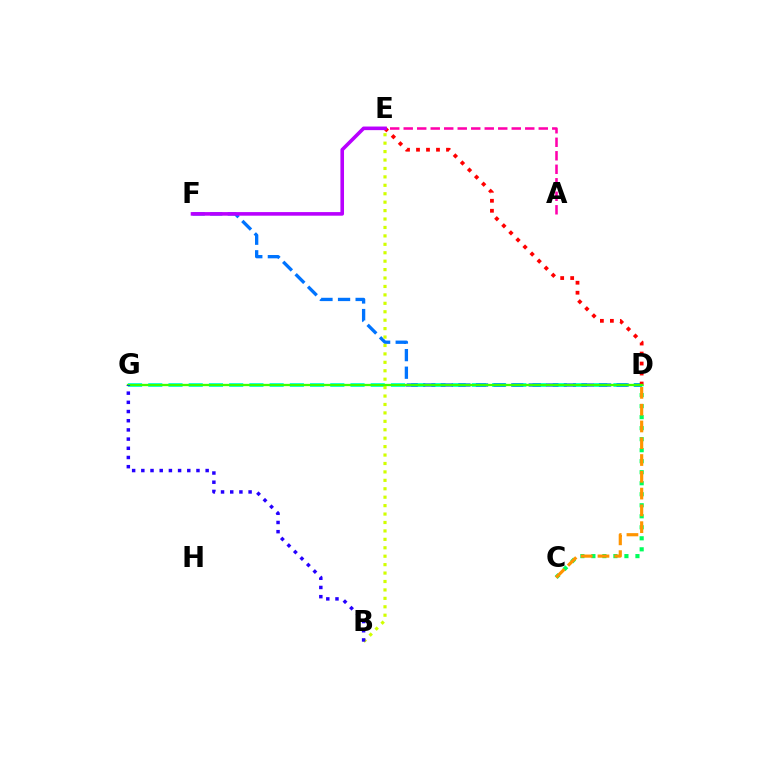{('D', 'G'): [{'color': '#00fff6', 'line_style': 'dashed', 'thickness': 2.75}, {'color': '#3dff00', 'line_style': 'solid', 'thickness': 1.66}], ('D', 'F'): [{'color': '#0074ff', 'line_style': 'dashed', 'thickness': 2.39}], ('A', 'E'): [{'color': '#ff00ac', 'line_style': 'dashed', 'thickness': 1.83}], ('C', 'D'): [{'color': '#00ff5c', 'line_style': 'dotted', 'thickness': 2.99}, {'color': '#ff9400', 'line_style': 'dashed', 'thickness': 2.28}], ('D', 'E'): [{'color': '#ff0000', 'line_style': 'dotted', 'thickness': 2.72}], ('E', 'F'): [{'color': '#b900ff', 'line_style': 'solid', 'thickness': 2.59}], ('B', 'E'): [{'color': '#d1ff00', 'line_style': 'dotted', 'thickness': 2.29}], ('B', 'G'): [{'color': '#2500ff', 'line_style': 'dotted', 'thickness': 2.5}]}